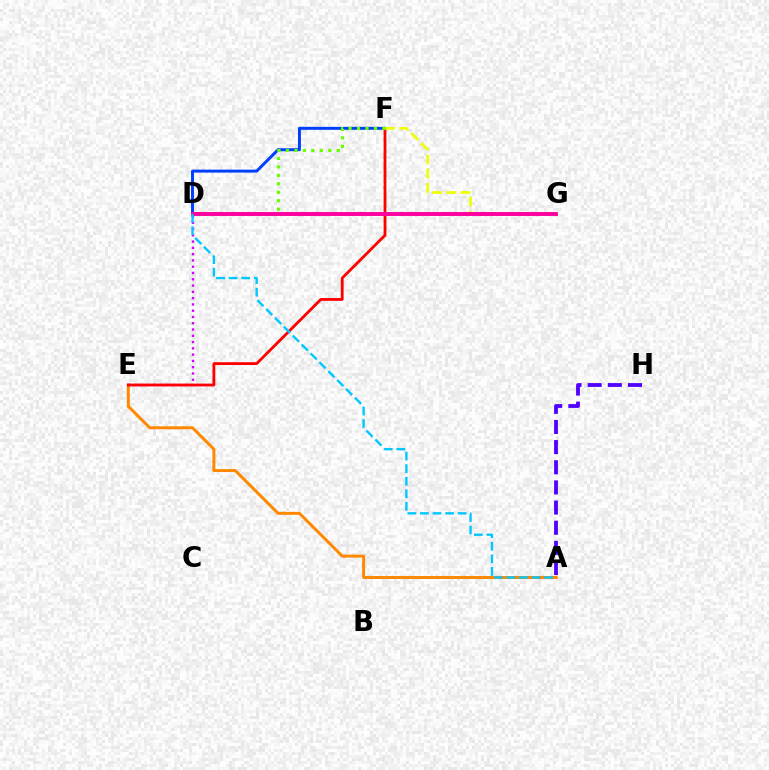{('D', 'E'): [{'color': '#d600ff', 'line_style': 'dotted', 'thickness': 1.71}], ('D', 'F'): [{'color': '#003fff', 'line_style': 'solid', 'thickness': 2.12}, {'color': '#66ff00', 'line_style': 'dotted', 'thickness': 2.3}], ('A', 'E'): [{'color': '#ff8800', 'line_style': 'solid', 'thickness': 2.14}], ('D', 'G'): [{'color': '#00ff27', 'line_style': 'solid', 'thickness': 1.7}, {'color': '#00ffaf', 'line_style': 'dotted', 'thickness': 2.53}, {'color': '#ff00a0', 'line_style': 'solid', 'thickness': 2.82}], ('E', 'F'): [{'color': '#ff0000', 'line_style': 'solid', 'thickness': 2.02}], ('F', 'G'): [{'color': '#eeff00', 'line_style': 'dashed', 'thickness': 1.92}], ('A', 'H'): [{'color': '#4f00ff', 'line_style': 'dashed', 'thickness': 2.74}], ('A', 'D'): [{'color': '#00c7ff', 'line_style': 'dashed', 'thickness': 1.71}]}